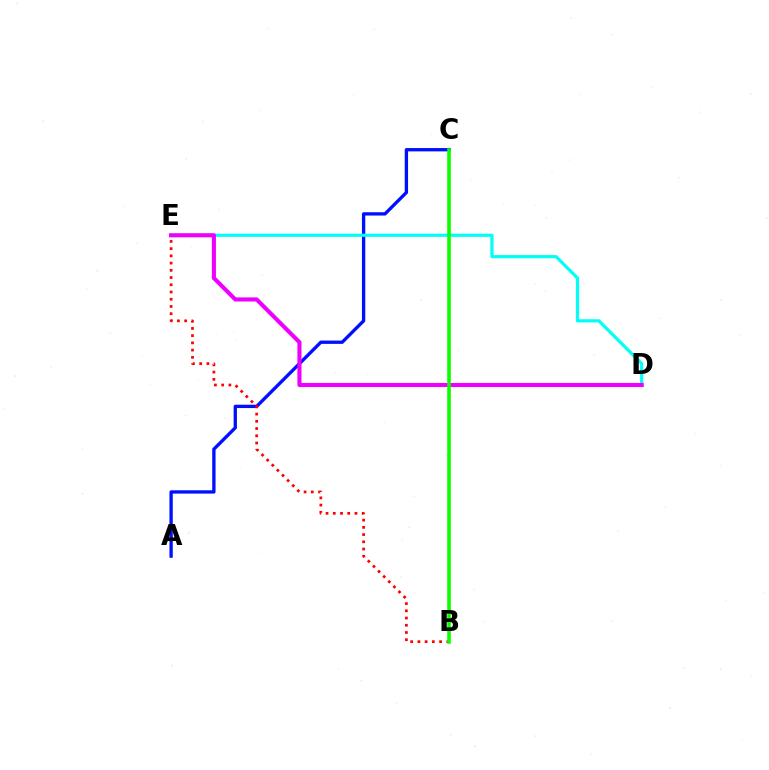{('A', 'C'): [{'color': '#0010ff', 'line_style': 'solid', 'thickness': 2.39}], ('B', 'C'): [{'color': '#fcf500', 'line_style': 'dotted', 'thickness': 1.86}, {'color': '#08ff00', 'line_style': 'solid', 'thickness': 2.56}], ('D', 'E'): [{'color': '#00fff6', 'line_style': 'solid', 'thickness': 2.3}, {'color': '#ee00ff', 'line_style': 'solid', 'thickness': 2.95}], ('B', 'E'): [{'color': '#ff0000', 'line_style': 'dotted', 'thickness': 1.96}]}